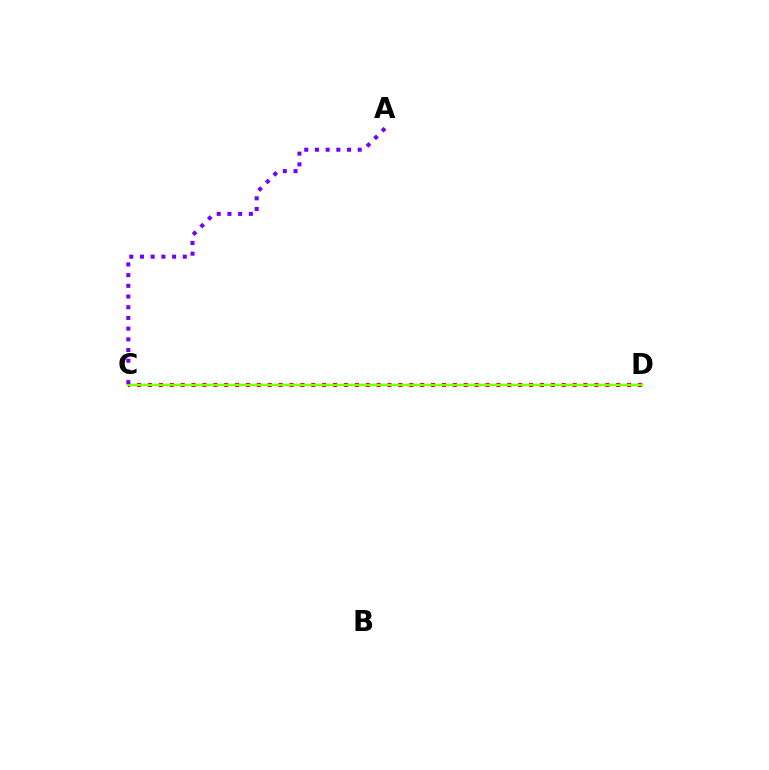{('C', 'D'): [{'color': '#00fff6', 'line_style': 'solid', 'thickness': 1.74}, {'color': '#ff0000', 'line_style': 'dotted', 'thickness': 2.96}, {'color': '#84ff00', 'line_style': 'solid', 'thickness': 1.6}], ('A', 'C'): [{'color': '#7200ff', 'line_style': 'dotted', 'thickness': 2.91}]}